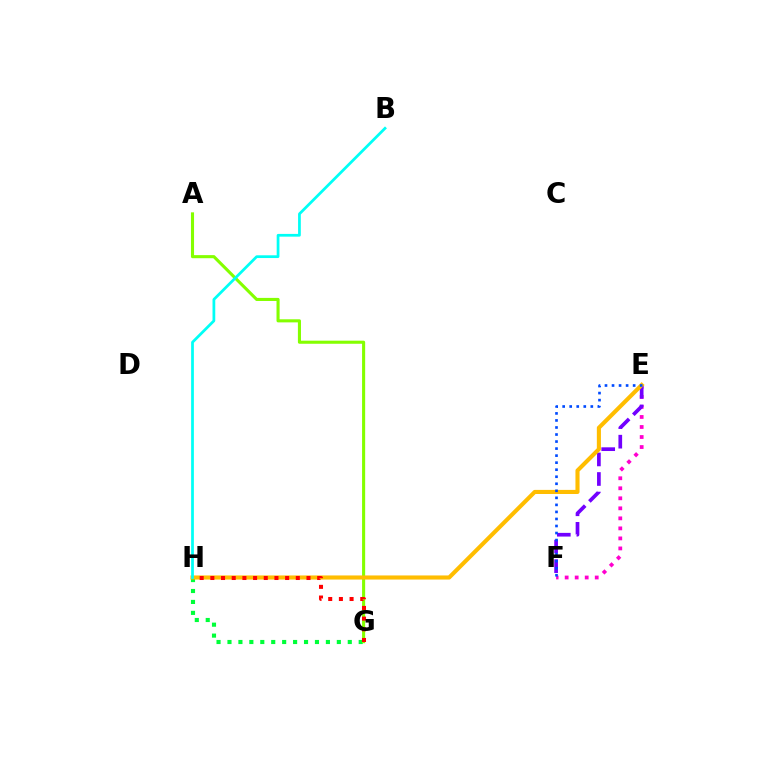{('E', 'F'): [{'color': '#ff00cf', 'line_style': 'dotted', 'thickness': 2.72}, {'color': '#7200ff', 'line_style': 'dashed', 'thickness': 2.66}, {'color': '#004bff', 'line_style': 'dotted', 'thickness': 1.91}], ('G', 'H'): [{'color': '#00ff39', 'line_style': 'dotted', 'thickness': 2.97}, {'color': '#ff0000', 'line_style': 'dotted', 'thickness': 2.9}], ('A', 'G'): [{'color': '#84ff00', 'line_style': 'solid', 'thickness': 2.22}], ('E', 'H'): [{'color': '#ffbd00', 'line_style': 'solid', 'thickness': 2.95}], ('B', 'H'): [{'color': '#00fff6', 'line_style': 'solid', 'thickness': 1.98}]}